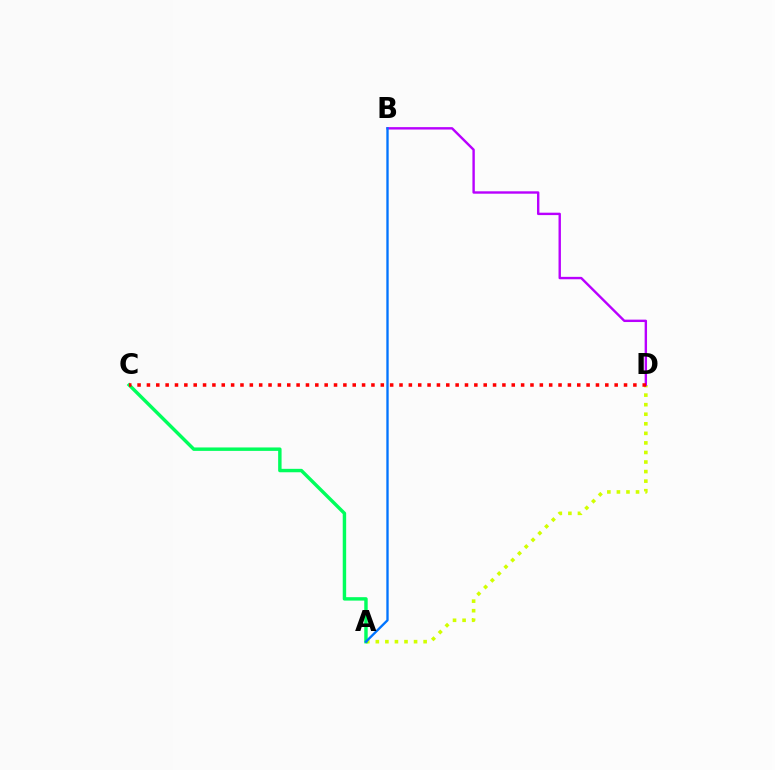{('A', 'D'): [{'color': '#d1ff00', 'line_style': 'dotted', 'thickness': 2.6}], ('A', 'C'): [{'color': '#00ff5c', 'line_style': 'solid', 'thickness': 2.47}], ('B', 'D'): [{'color': '#b900ff', 'line_style': 'solid', 'thickness': 1.73}], ('A', 'B'): [{'color': '#0074ff', 'line_style': 'solid', 'thickness': 1.68}], ('C', 'D'): [{'color': '#ff0000', 'line_style': 'dotted', 'thickness': 2.54}]}